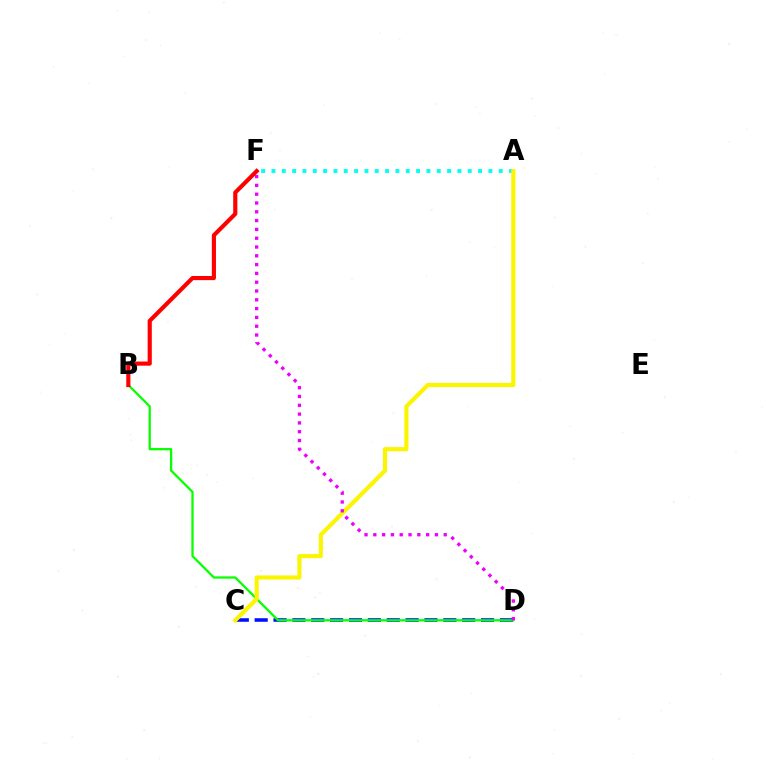{('C', 'D'): [{'color': '#0010ff', 'line_style': 'dashed', 'thickness': 2.56}], ('B', 'D'): [{'color': '#08ff00', 'line_style': 'solid', 'thickness': 1.64}], ('A', 'F'): [{'color': '#00fff6', 'line_style': 'dotted', 'thickness': 2.81}], ('B', 'F'): [{'color': '#ff0000', 'line_style': 'solid', 'thickness': 2.98}], ('A', 'C'): [{'color': '#fcf500', 'line_style': 'solid', 'thickness': 2.97}], ('D', 'F'): [{'color': '#ee00ff', 'line_style': 'dotted', 'thickness': 2.39}]}